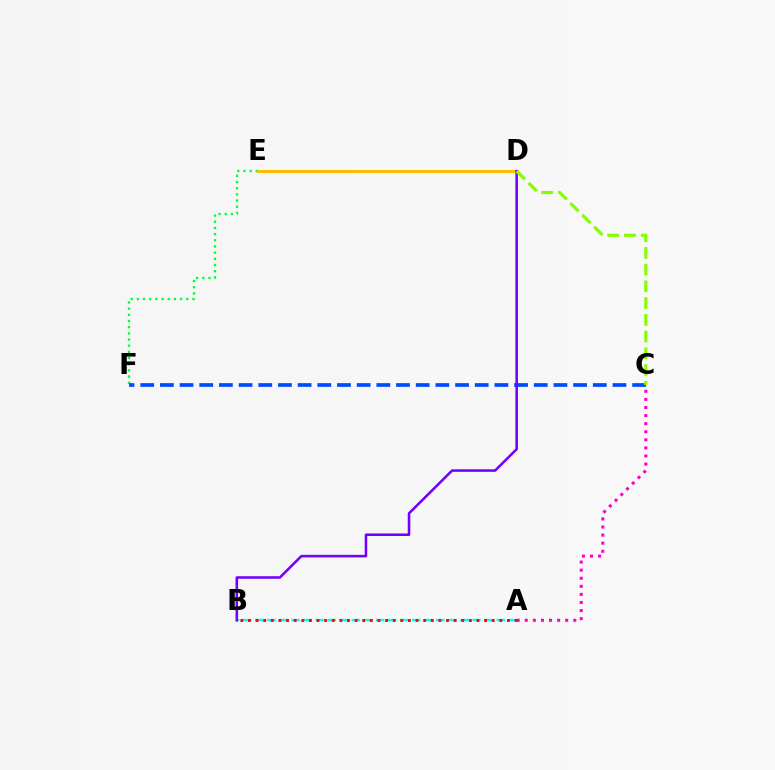{('A', 'B'): [{'color': '#00fff6', 'line_style': 'dashed', 'thickness': 1.64}, {'color': '#ff0000', 'line_style': 'dotted', 'thickness': 2.07}], ('A', 'C'): [{'color': '#ff00cf', 'line_style': 'dotted', 'thickness': 2.2}], ('E', 'F'): [{'color': '#00ff39', 'line_style': 'dotted', 'thickness': 1.68}], ('C', 'F'): [{'color': '#004bff', 'line_style': 'dashed', 'thickness': 2.67}], ('D', 'E'): [{'color': '#ffbd00', 'line_style': 'solid', 'thickness': 2.22}], ('B', 'D'): [{'color': '#7200ff', 'line_style': 'solid', 'thickness': 1.84}], ('C', 'D'): [{'color': '#84ff00', 'line_style': 'dashed', 'thickness': 2.27}]}